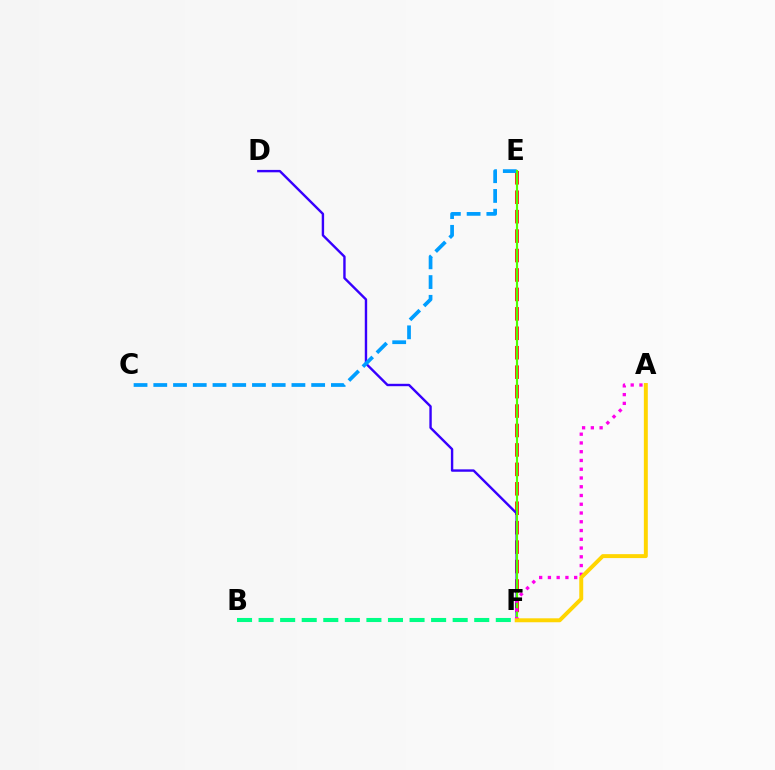{('E', 'F'): [{'color': '#ff0000', 'line_style': 'dashed', 'thickness': 2.64}, {'color': '#4fff00', 'line_style': 'solid', 'thickness': 1.55}], ('D', 'F'): [{'color': '#3700ff', 'line_style': 'solid', 'thickness': 1.73}], ('C', 'E'): [{'color': '#009eff', 'line_style': 'dashed', 'thickness': 2.68}], ('A', 'F'): [{'color': '#ff00ed', 'line_style': 'dotted', 'thickness': 2.38}, {'color': '#ffd500', 'line_style': 'solid', 'thickness': 2.84}], ('B', 'F'): [{'color': '#00ff86', 'line_style': 'dashed', 'thickness': 2.93}]}